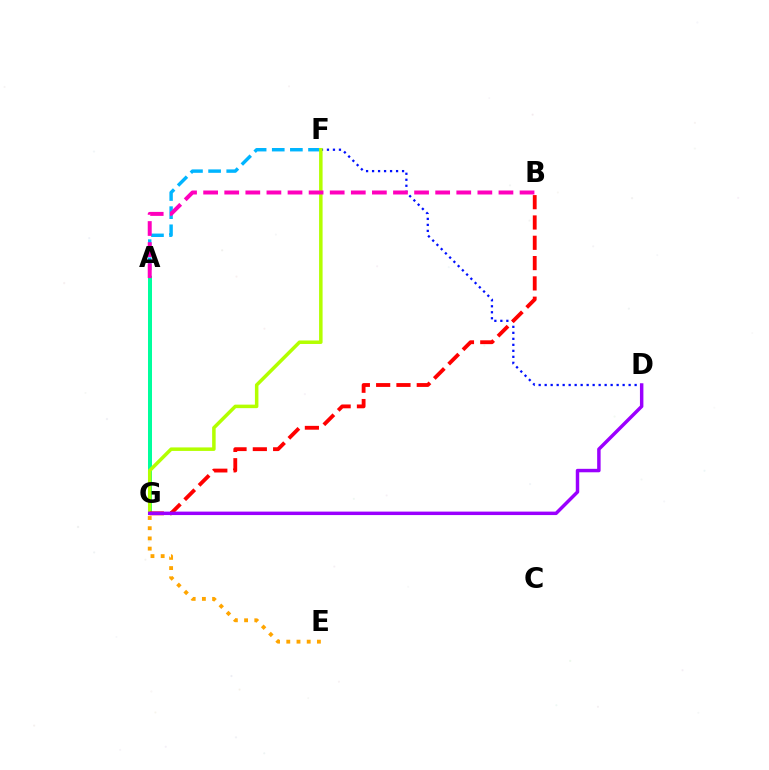{('A', 'G'): [{'color': '#08ff00', 'line_style': 'dashed', 'thickness': 1.56}, {'color': '#00ff9d', 'line_style': 'solid', 'thickness': 2.87}], ('A', 'F'): [{'color': '#00b5ff', 'line_style': 'dashed', 'thickness': 2.46}], ('E', 'G'): [{'color': '#ffa500', 'line_style': 'dotted', 'thickness': 2.77}], ('D', 'F'): [{'color': '#0010ff', 'line_style': 'dotted', 'thickness': 1.63}], ('F', 'G'): [{'color': '#b3ff00', 'line_style': 'solid', 'thickness': 2.53}], ('B', 'G'): [{'color': '#ff0000', 'line_style': 'dashed', 'thickness': 2.76}], ('A', 'B'): [{'color': '#ff00bd', 'line_style': 'dashed', 'thickness': 2.87}], ('D', 'G'): [{'color': '#9b00ff', 'line_style': 'solid', 'thickness': 2.49}]}